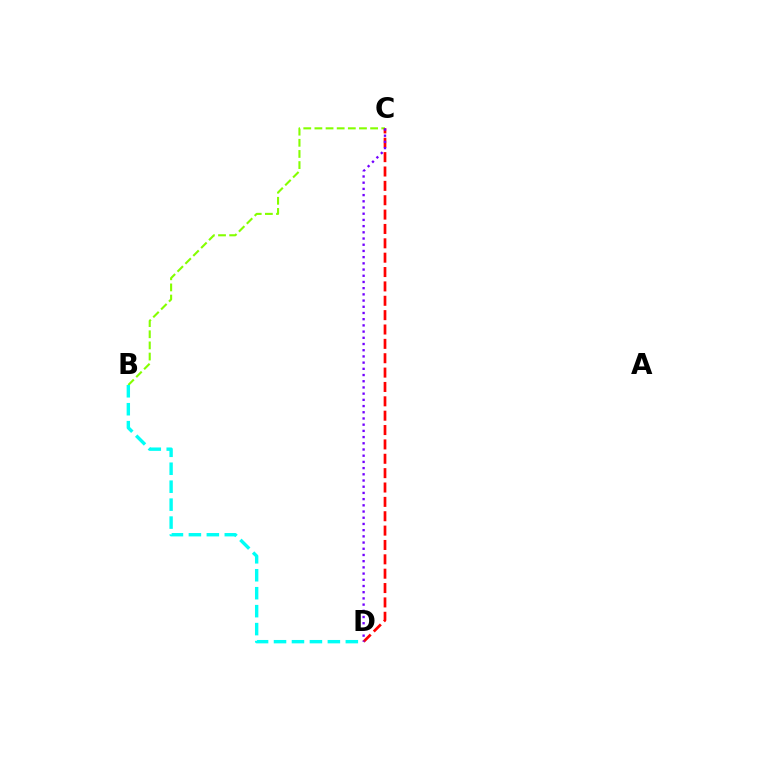{('B', 'C'): [{'color': '#84ff00', 'line_style': 'dashed', 'thickness': 1.51}], ('C', 'D'): [{'color': '#ff0000', 'line_style': 'dashed', 'thickness': 1.95}, {'color': '#7200ff', 'line_style': 'dotted', 'thickness': 1.69}], ('B', 'D'): [{'color': '#00fff6', 'line_style': 'dashed', 'thickness': 2.44}]}